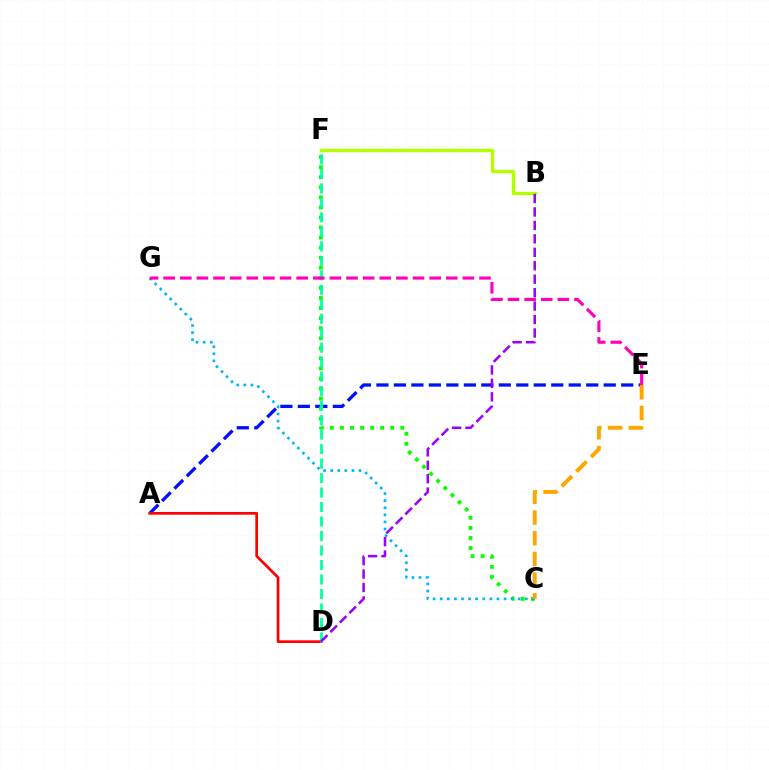{('A', 'E'): [{'color': '#0010ff', 'line_style': 'dashed', 'thickness': 2.38}], ('C', 'F'): [{'color': '#08ff00', 'line_style': 'dotted', 'thickness': 2.73}], ('A', 'D'): [{'color': '#ff0000', 'line_style': 'solid', 'thickness': 1.95}], ('B', 'F'): [{'color': '#b3ff00', 'line_style': 'solid', 'thickness': 2.43}], ('C', 'G'): [{'color': '#00b5ff', 'line_style': 'dotted', 'thickness': 1.93}], ('D', 'F'): [{'color': '#00ff9d', 'line_style': 'dashed', 'thickness': 1.97}], ('E', 'G'): [{'color': '#ff00bd', 'line_style': 'dashed', 'thickness': 2.26}], ('C', 'E'): [{'color': '#ffa500', 'line_style': 'dashed', 'thickness': 2.81}], ('B', 'D'): [{'color': '#9b00ff', 'line_style': 'dashed', 'thickness': 1.83}]}